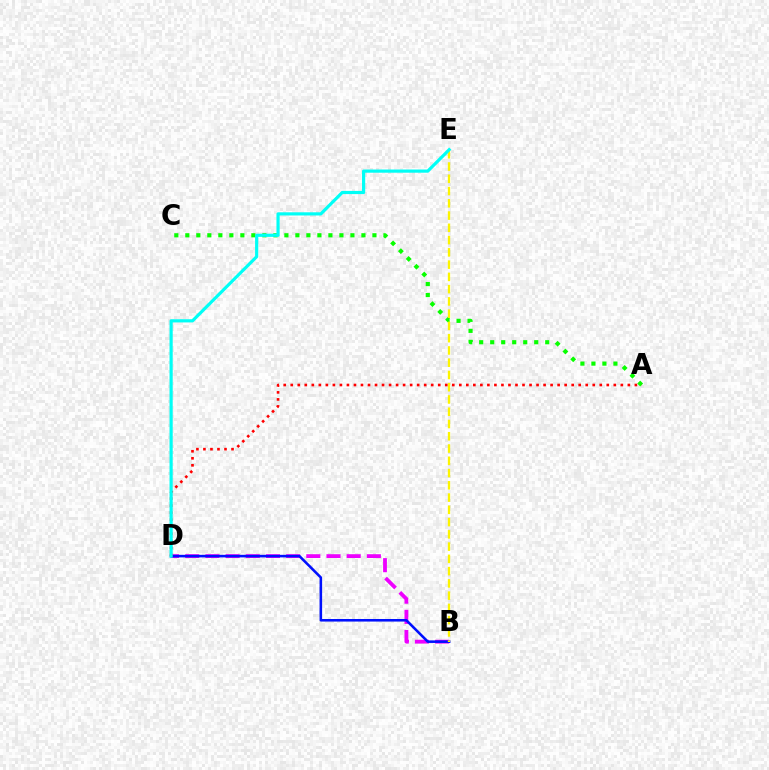{('B', 'D'): [{'color': '#ee00ff', 'line_style': 'dashed', 'thickness': 2.74}, {'color': '#0010ff', 'line_style': 'solid', 'thickness': 1.85}], ('A', 'C'): [{'color': '#08ff00', 'line_style': 'dotted', 'thickness': 2.99}], ('B', 'E'): [{'color': '#fcf500', 'line_style': 'dashed', 'thickness': 1.67}], ('A', 'D'): [{'color': '#ff0000', 'line_style': 'dotted', 'thickness': 1.91}], ('D', 'E'): [{'color': '#00fff6', 'line_style': 'solid', 'thickness': 2.29}]}